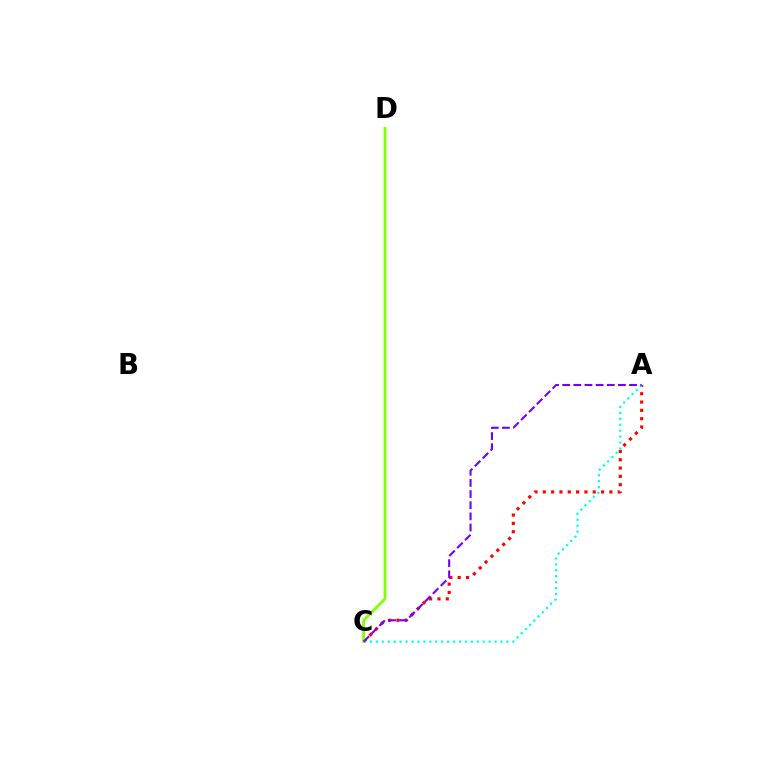{('A', 'C'): [{'color': '#ff0000', 'line_style': 'dotted', 'thickness': 2.26}, {'color': '#00fff6', 'line_style': 'dotted', 'thickness': 1.61}, {'color': '#7200ff', 'line_style': 'dashed', 'thickness': 1.51}], ('C', 'D'): [{'color': '#84ff00', 'line_style': 'solid', 'thickness': 1.99}]}